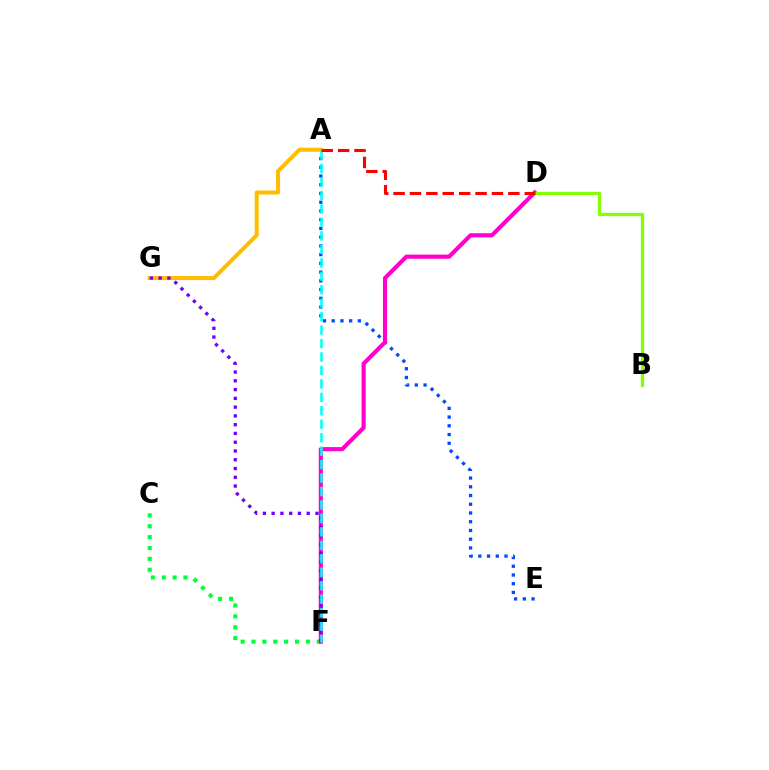{('C', 'F'): [{'color': '#00ff39', 'line_style': 'dotted', 'thickness': 2.96}], ('A', 'E'): [{'color': '#004bff', 'line_style': 'dotted', 'thickness': 2.37}], ('A', 'G'): [{'color': '#ffbd00', 'line_style': 'solid', 'thickness': 2.91}], ('D', 'F'): [{'color': '#ff00cf', 'line_style': 'solid', 'thickness': 2.97}], ('B', 'D'): [{'color': '#84ff00', 'line_style': 'solid', 'thickness': 2.35}], ('F', 'G'): [{'color': '#7200ff', 'line_style': 'dotted', 'thickness': 2.38}], ('A', 'F'): [{'color': '#00fff6', 'line_style': 'dashed', 'thickness': 1.83}], ('A', 'D'): [{'color': '#ff0000', 'line_style': 'dashed', 'thickness': 2.23}]}